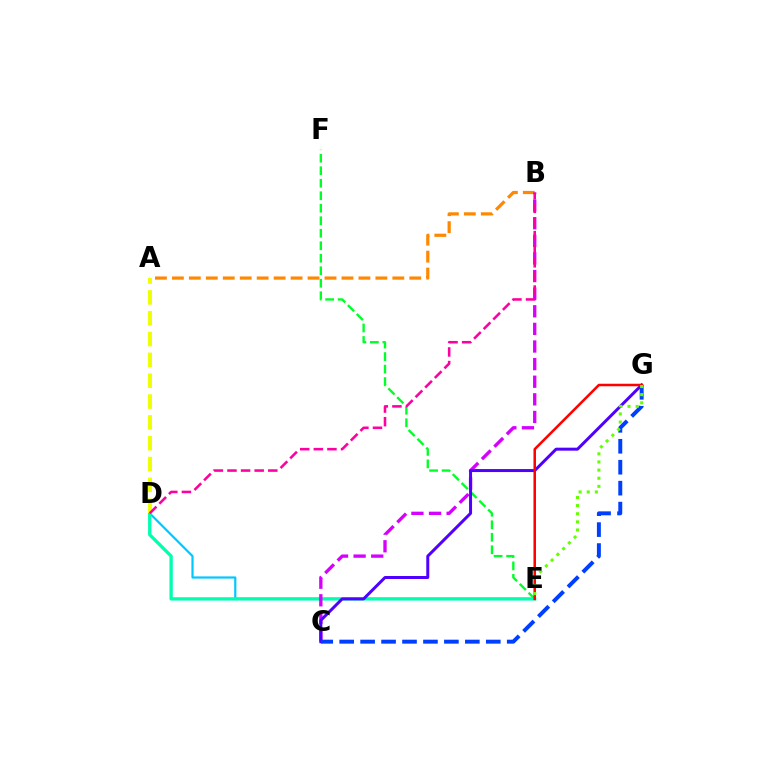{('E', 'F'): [{'color': '#00ff27', 'line_style': 'dashed', 'thickness': 1.7}], ('D', 'E'): [{'color': '#00c7ff', 'line_style': 'solid', 'thickness': 1.57}, {'color': '#00ffaf', 'line_style': 'solid', 'thickness': 2.39}], ('A', 'B'): [{'color': '#ff8800', 'line_style': 'dashed', 'thickness': 2.3}], ('B', 'C'): [{'color': '#d600ff', 'line_style': 'dashed', 'thickness': 2.39}], ('C', 'G'): [{'color': '#4f00ff', 'line_style': 'solid', 'thickness': 2.15}, {'color': '#003fff', 'line_style': 'dashed', 'thickness': 2.85}], ('E', 'G'): [{'color': '#ff0000', 'line_style': 'solid', 'thickness': 1.82}, {'color': '#66ff00', 'line_style': 'dotted', 'thickness': 2.21}], ('A', 'D'): [{'color': '#eeff00', 'line_style': 'dashed', 'thickness': 2.83}], ('B', 'D'): [{'color': '#ff00a0', 'line_style': 'dashed', 'thickness': 1.85}]}